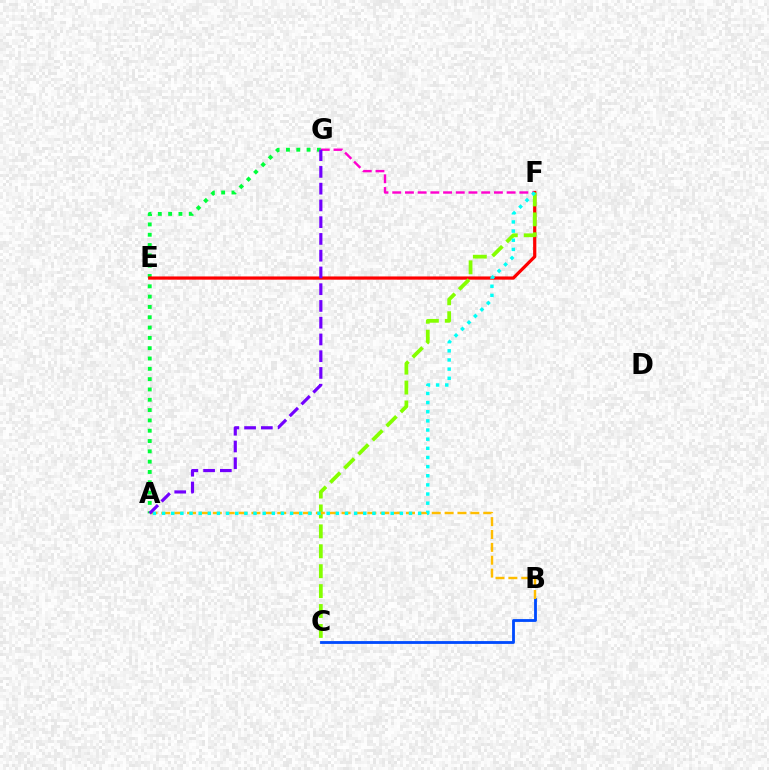{('A', 'G'): [{'color': '#00ff39', 'line_style': 'dotted', 'thickness': 2.8}, {'color': '#7200ff', 'line_style': 'dashed', 'thickness': 2.28}], ('F', 'G'): [{'color': '#ff00cf', 'line_style': 'dashed', 'thickness': 1.73}], ('B', 'C'): [{'color': '#004bff', 'line_style': 'solid', 'thickness': 2.03}], ('E', 'F'): [{'color': '#ff0000', 'line_style': 'solid', 'thickness': 2.32}], ('C', 'F'): [{'color': '#84ff00', 'line_style': 'dashed', 'thickness': 2.71}], ('A', 'B'): [{'color': '#ffbd00', 'line_style': 'dashed', 'thickness': 1.75}], ('A', 'F'): [{'color': '#00fff6', 'line_style': 'dotted', 'thickness': 2.48}]}